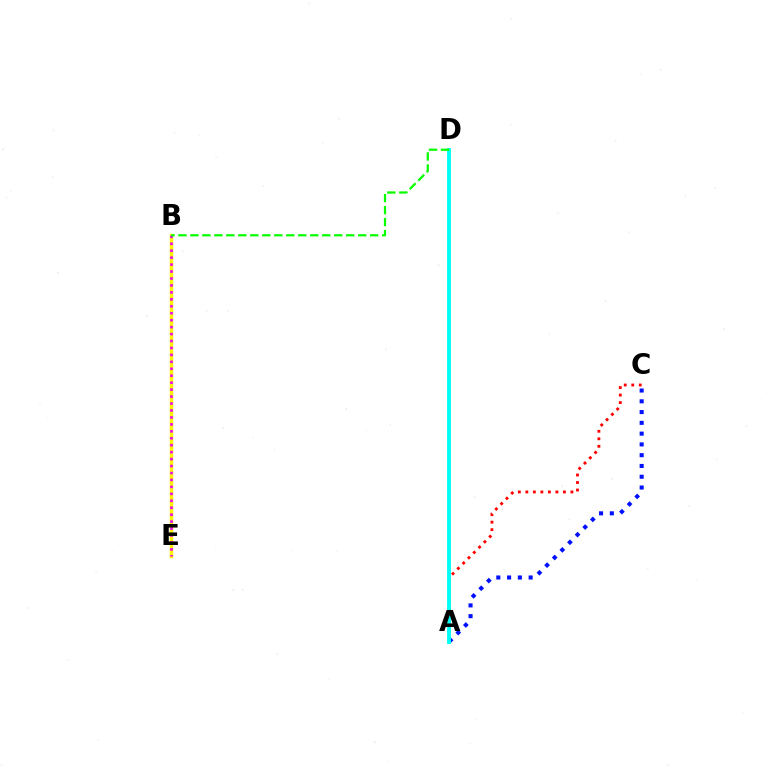{('B', 'E'): [{'color': '#fcf500', 'line_style': 'solid', 'thickness': 2.5}, {'color': '#ee00ff', 'line_style': 'dotted', 'thickness': 1.89}], ('A', 'C'): [{'color': '#ff0000', 'line_style': 'dotted', 'thickness': 2.04}, {'color': '#0010ff', 'line_style': 'dotted', 'thickness': 2.93}], ('A', 'D'): [{'color': '#00fff6', 'line_style': 'solid', 'thickness': 2.78}], ('B', 'D'): [{'color': '#08ff00', 'line_style': 'dashed', 'thickness': 1.63}]}